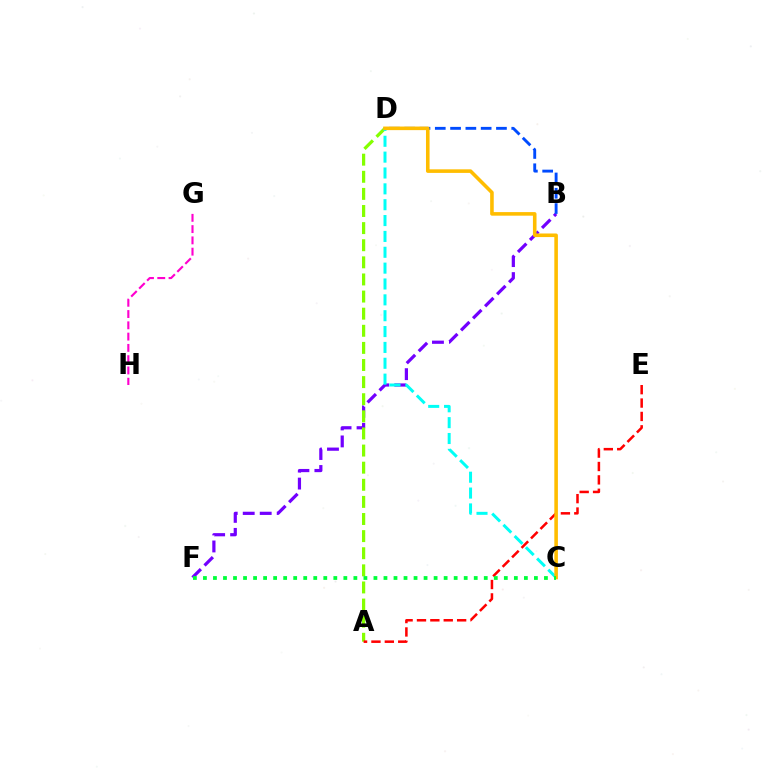{('B', 'F'): [{'color': '#7200ff', 'line_style': 'dashed', 'thickness': 2.31}], ('A', 'D'): [{'color': '#84ff00', 'line_style': 'dashed', 'thickness': 2.32}], ('G', 'H'): [{'color': '#ff00cf', 'line_style': 'dashed', 'thickness': 1.53}], ('C', 'D'): [{'color': '#00fff6', 'line_style': 'dashed', 'thickness': 2.15}, {'color': '#ffbd00', 'line_style': 'solid', 'thickness': 2.58}], ('A', 'E'): [{'color': '#ff0000', 'line_style': 'dashed', 'thickness': 1.82}], ('B', 'D'): [{'color': '#004bff', 'line_style': 'dashed', 'thickness': 2.08}], ('C', 'F'): [{'color': '#00ff39', 'line_style': 'dotted', 'thickness': 2.73}]}